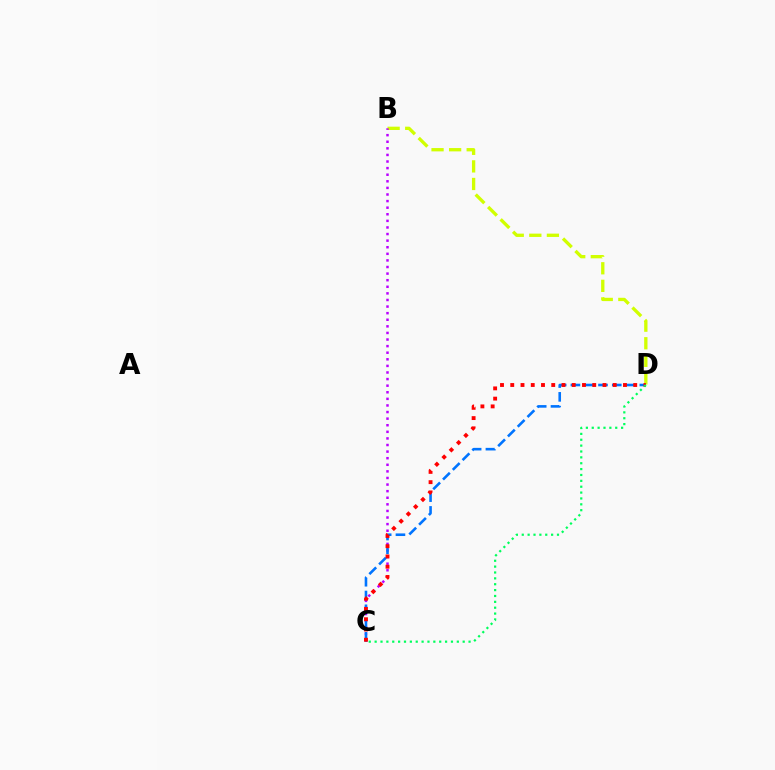{('B', 'D'): [{'color': '#d1ff00', 'line_style': 'dashed', 'thickness': 2.39}], ('B', 'C'): [{'color': '#b900ff', 'line_style': 'dotted', 'thickness': 1.79}], ('C', 'D'): [{'color': '#0074ff', 'line_style': 'dashed', 'thickness': 1.87}, {'color': '#ff0000', 'line_style': 'dotted', 'thickness': 2.78}, {'color': '#00ff5c', 'line_style': 'dotted', 'thickness': 1.59}]}